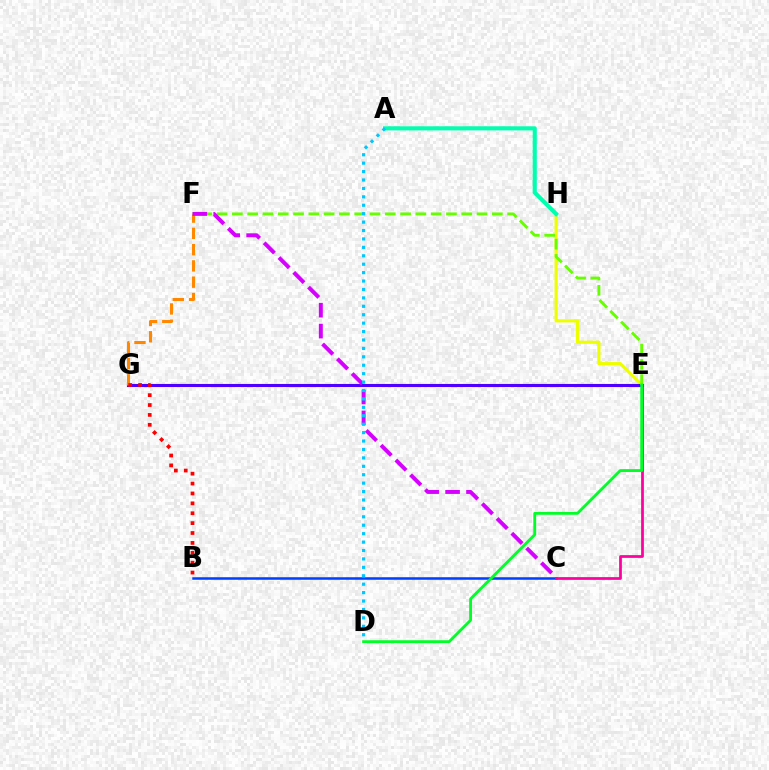{('E', 'H'): [{'color': '#eeff00', 'line_style': 'solid', 'thickness': 2.28}], ('B', 'C'): [{'color': '#003fff', 'line_style': 'solid', 'thickness': 1.82}], ('E', 'G'): [{'color': '#4f00ff', 'line_style': 'solid', 'thickness': 2.23}], ('E', 'F'): [{'color': '#66ff00', 'line_style': 'dashed', 'thickness': 2.08}], ('F', 'G'): [{'color': '#ff8800', 'line_style': 'dashed', 'thickness': 2.21}], ('C', 'F'): [{'color': '#d600ff', 'line_style': 'dashed', 'thickness': 2.84}], ('A', 'H'): [{'color': '#00ffaf', 'line_style': 'solid', 'thickness': 2.96}], ('B', 'G'): [{'color': '#ff0000', 'line_style': 'dotted', 'thickness': 2.69}], ('A', 'D'): [{'color': '#00c7ff', 'line_style': 'dotted', 'thickness': 2.29}], ('C', 'E'): [{'color': '#ff00a0', 'line_style': 'solid', 'thickness': 1.97}], ('D', 'E'): [{'color': '#00ff27', 'line_style': 'solid', 'thickness': 2.04}]}